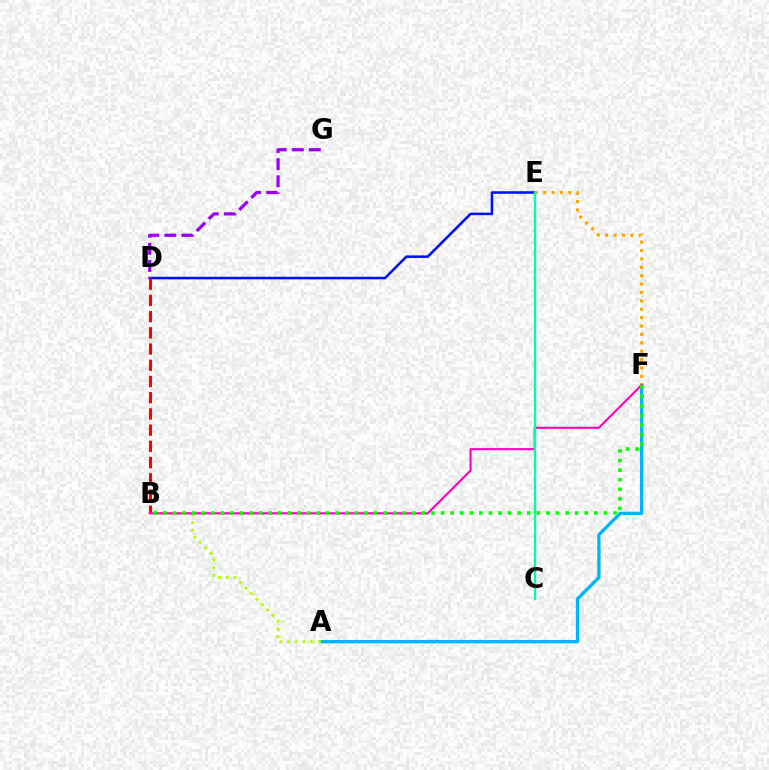{('D', 'E'): [{'color': '#0010ff', 'line_style': 'solid', 'thickness': 1.84}], ('A', 'F'): [{'color': '#00b5ff', 'line_style': 'solid', 'thickness': 2.38}], ('E', 'F'): [{'color': '#ffa500', 'line_style': 'dotted', 'thickness': 2.28}], ('B', 'D'): [{'color': '#ff0000', 'line_style': 'dashed', 'thickness': 2.2}], ('D', 'G'): [{'color': '#9b00ff', 'line_style': 'dashed', 'thickness': 2.32}], ('A', 'B'): [{'color': '#b3ff00', 'line_style': 'dotted', 'thickness': 2.1}], ('B', 'F'): [{'color': '#ff00bd', 'line_style': 'solid', 'thickness': 1.52}, {'color': '#08ff00', 'line_style': 'dotted', 'thickness': 2.6}], ('C', 'E'): [{'color': '#00ff9d', 'line_style': 'solid', 'thickness': 1.65}]}